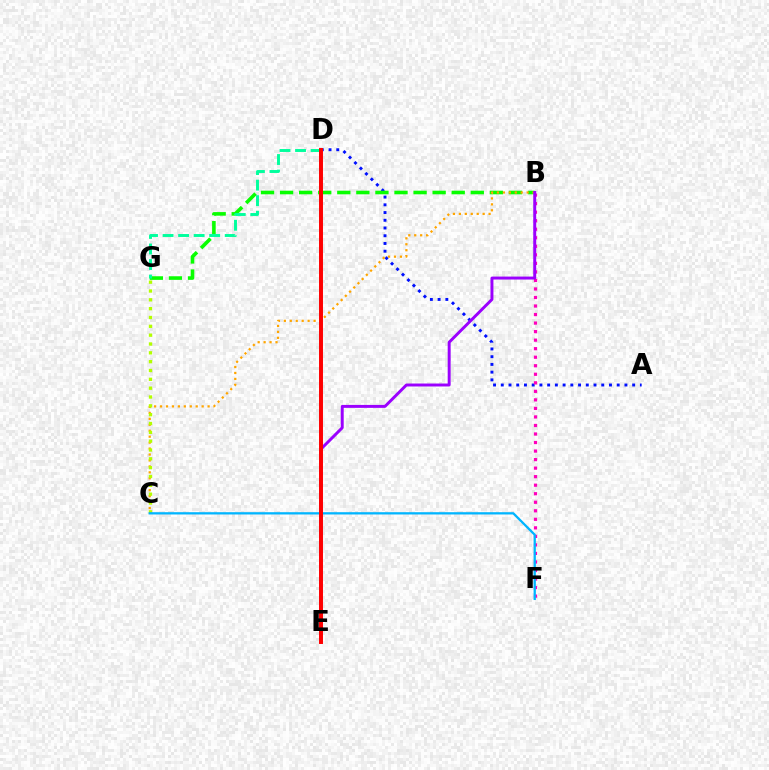{('A', 'D'): [{'color': '#0010ff', 'line_style': 'dotted', 'thickness': 2.1}], ('B', 'G'): [{'color': '#08ff00', 'line_style': 'dashed', 'thickness': 2.59}], ('B', 'F'): [{'color': '#ff00bd', 'line_style': 'dotted', 'thickness': 2.32}], ('B', 'C'): [{'color': '#ffa500', 'line_style': 'dotted', 'thickness': 1.62}], ('B', 'E'): [{'color': '#9b00ff', 'line_style': 'solid', 'thickness': 2.12}], ('C', 'G'): [{'color': '#b3ff00', 'line_style': 'dotted', 'thickness': 2.4}], ('C', 'F'): [{'color': '#00b5ff', 'line_style': 'solid', 'thickness': 1.64}], ('D', 'G'): [{'color': '#00ff9d', 'line_style': 'dashed', 'thickness': 2.11}], ('D', 'E'): [{'color': '#ff0000', 'line_style': 'solid', 'thickness': 2.85}]}